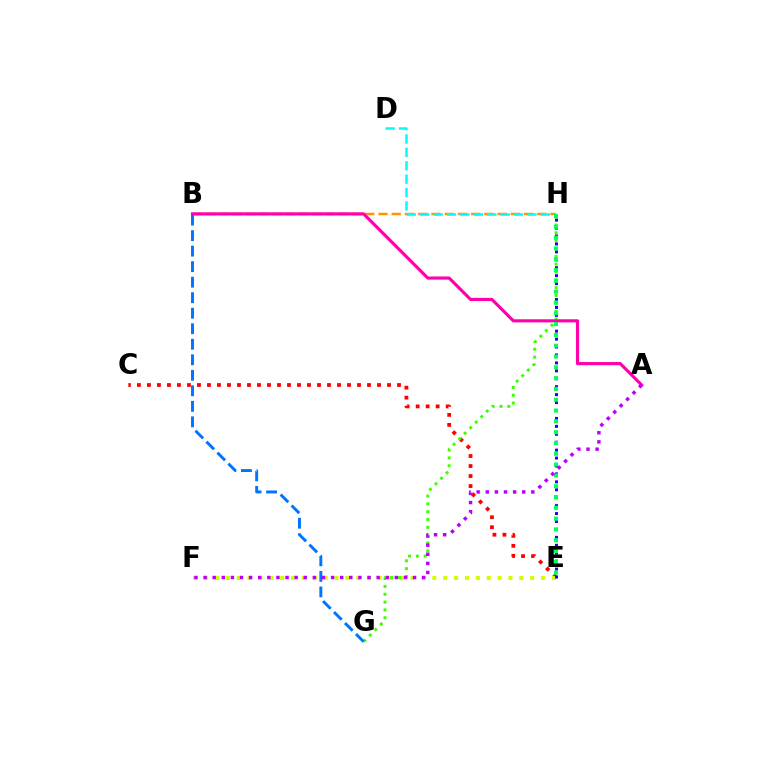{('C', 'E'): [{'color': '#ff0000', 'line_style': 'dotted', 'thickness': 2.72}], ('E', 'F'): [{'color': '#d1ff00', 'line_style': 'dotted', 'thickness': 2.95}], ('G', 'H'): [{'color': '#3dff00', 'line_style': 'dotted', 'thickness': 2.13}], ('B', 'H'): [{'color': '#ff9400', 'line_style': 'dashed', 'thickness': 1.8}], ('E', 'H'): [{'color': '#2500ff', 'line_style': 'dotted', 'thickness': 2.15}, {'color': '#00ff5c', 'line_style': 'dotted', 'thickness': 2.94}], ('B', 'G'): [{'color': '#0074ff', 'line_style': 'dashed', 'thickness': 2.11}], ('A', 'B'): [{'color': '#ff00ac', 'line_style': 'solid', 'thickness': 2.26}], ('D', 'H'): [{'color': '#00fff6', 'line_style': 'dashed', 'thickness': 1.82}], ('A', 'F'): [{'color': '#b900ff', 'line_style': 'dotted', 'thickness': 2.47}]}